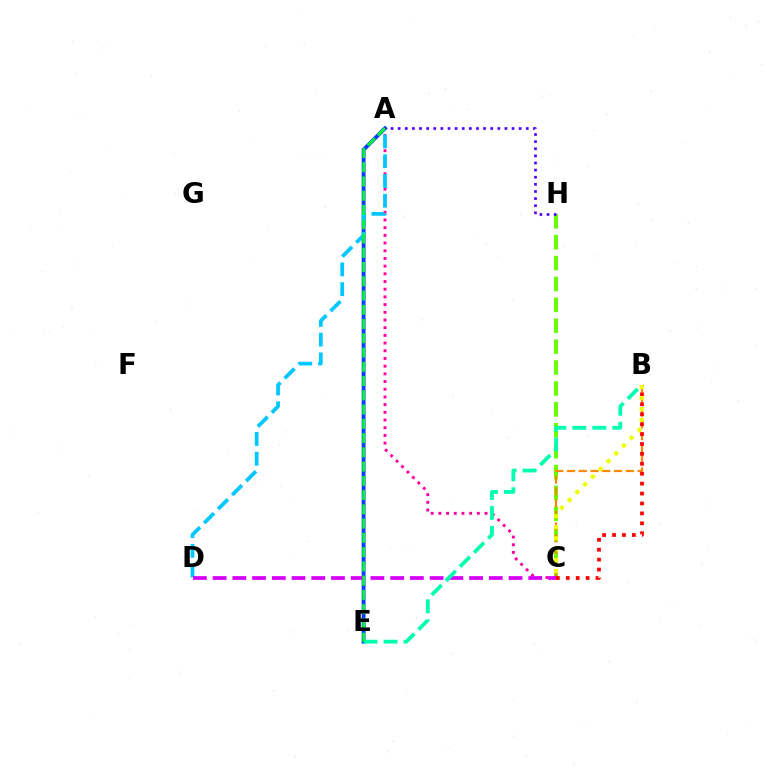{('C', 'H'): [{'color': '#66ff00', 'line_style': 'dashed', 'thickness': 2.84}], ('A', 'E'): [{'color': '#003fff', 'line_style': 'solid', 'thickness': 2.77}, {'color': '#00ff27', 'line_style': 'dashed', 'thickness': 1.94}], ('B', 'C'): [{'color': '#ff8800', 'line_style': 'dashed', 'thickness': 1.6}, {'color': '#ff0000', 'line_style': 'dotted', 'thickness': 2.69}, {'color': '#eeff00', 'line_style': 'dotted', 'thickness': 2.98}], ('A', 'C'): [{'color': '#ff00a0', 'line_style': 'dotted', 'thickness': 2.09}], ('A', 'D'): [{'color': '#00c7ff', 'line_style': 'dashed', 'thickness': 2.69}], ('C', 'D'): [{'color': '#d600ff', 'line_style': 'dashed', 'thickness': 2.68}], ('B', 'E'): [{'color': '#00ffaf', 'line_style': 'dashed', 'thickness': 2.72}], ('A', 'H'): [{'color': '#4f00ff', 'line_style': 'dotted', 'thickness': 1.93}]}